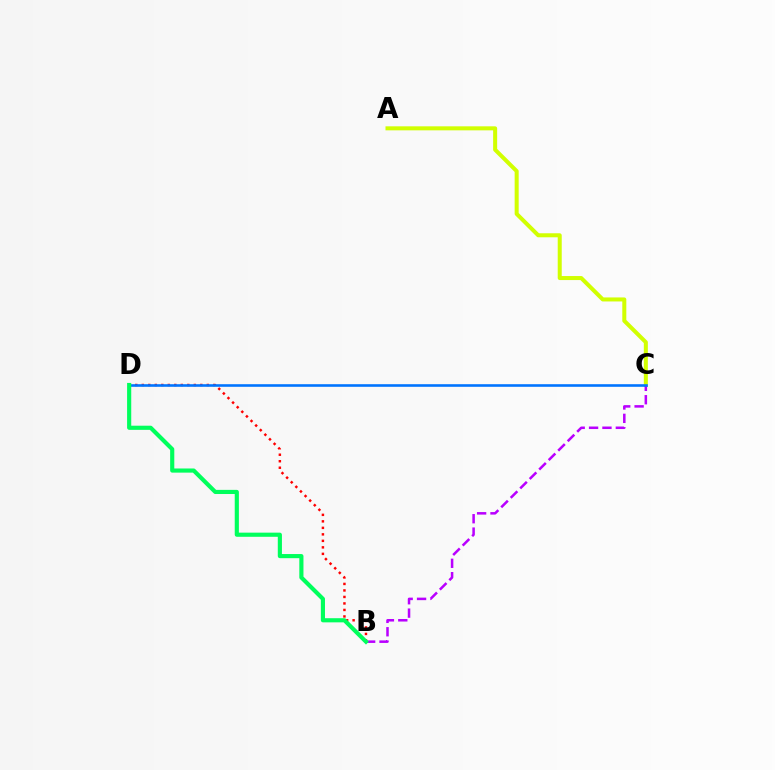{('A', 'C'): [{'color': '#d1ff00', 'line_style': 'solid', 'thickness': 2.89}], ('B', 'C'): [{'color': '#b900ff', 'line_style': 'dashed', 'thickness': 1.82}], ('B', 'D'): [{'color': '#ff0000', 'line_style': 'dotted', 'thickness': 1.77}, {'color': '#00ff5c', 'line_style': 'solid', 'thickness': 2.98}], ('C', 'D'): [{'color': '#0074ff', 'line_style': 'solid', 'thickness': 1.87}]}